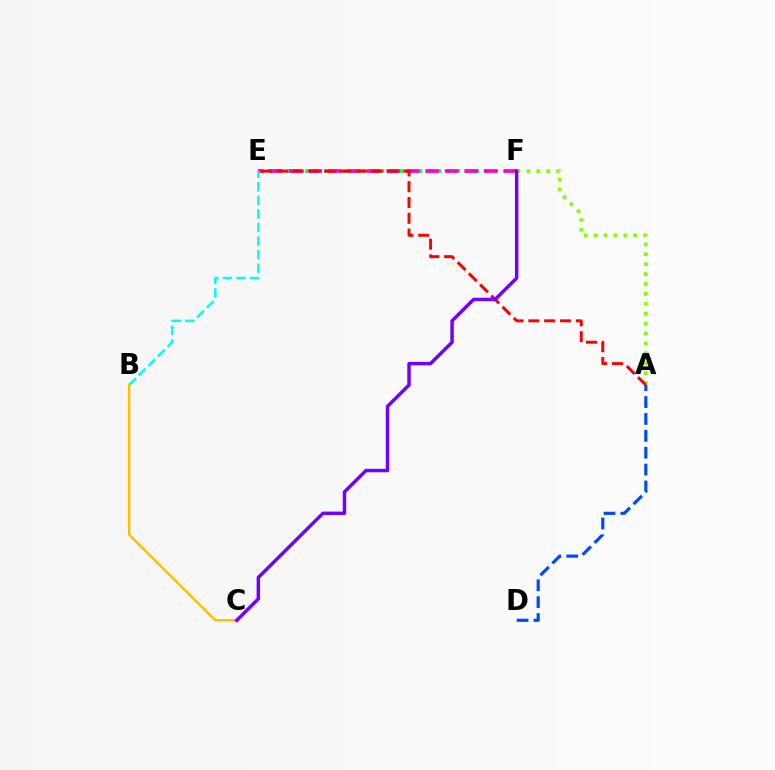{('A', 'F'): [{'color': '#84ff00', 'line_style': 'dotted', 'thickness': 2.69}], ('A', 'D'): [{'color': '#004bff', 'line_style': 'dashed', 'thickness': 2.29}], ('E', 'F'): [{'color': '#00ff39', 'line_style': 'dotted', 'thickness': 2.57}, {'color': '#ff00cf', 'line_style': 'dashed', 'thickness': 2.65}], ('B', 'E'): [{'color': '#00fff6', 'line_style': 'dashed', 'thickness': 1.84}], ('B', 'C'): [{'color': '#ffbd00', 'line_style': 'solid', 'thickness': 1.72}], ('A', 'E'): [{'color': '#ff0000', 'line_style': 'dashed', 'thickness': 2.15}], ('C', 'F'): [{'color': '#7200ff', 'line_style': 'solid', 'thickness': 2.49}]}